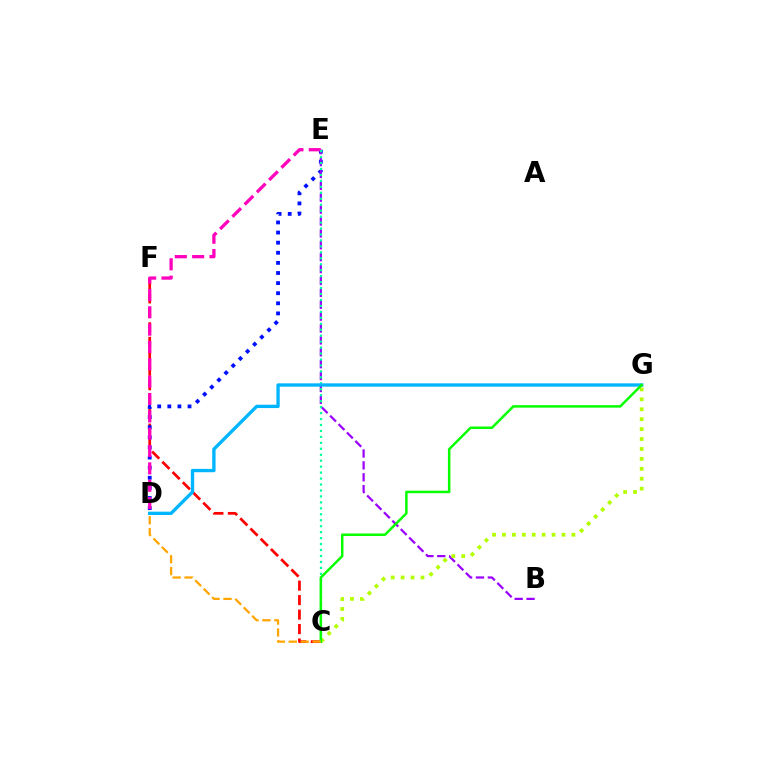{('C', 'F'): [{'color': '#ff0000', 'line_style': 'dashed', 'thickness': 1.97}], ('D', 'E'): [{'color': '#0010ff', 'line_style': 'dotted', 'thickness': 2.75}, {'color': '#ff00bd', 'line_style': 'dashed', 'thickness': 2.36}], ('B', 'E'): [{'color': '#9b00ff', 'line_style': 'dashed', 'thickness': 1.62}], ('C', 'E'): [{'color': '#00ff9d', 'line_style': 'dotted', 'thickness': 1.62}], ('D', 'G'): [{'color': '#00b5ff', 'line_style': 'solid', 'thickness': 2.4}], ('C', 'G'): [{'color': '#b3ff00', 'line_style': 'dotted', 'thickness': 2.7}, {'color': '#08ff00', 'line_style': 'solid', 'thickness': 1.8}], ('C', 'D'): [{'color': '#ffa500', 'line_style': 'dashed', 'thickness': 1.62}]}